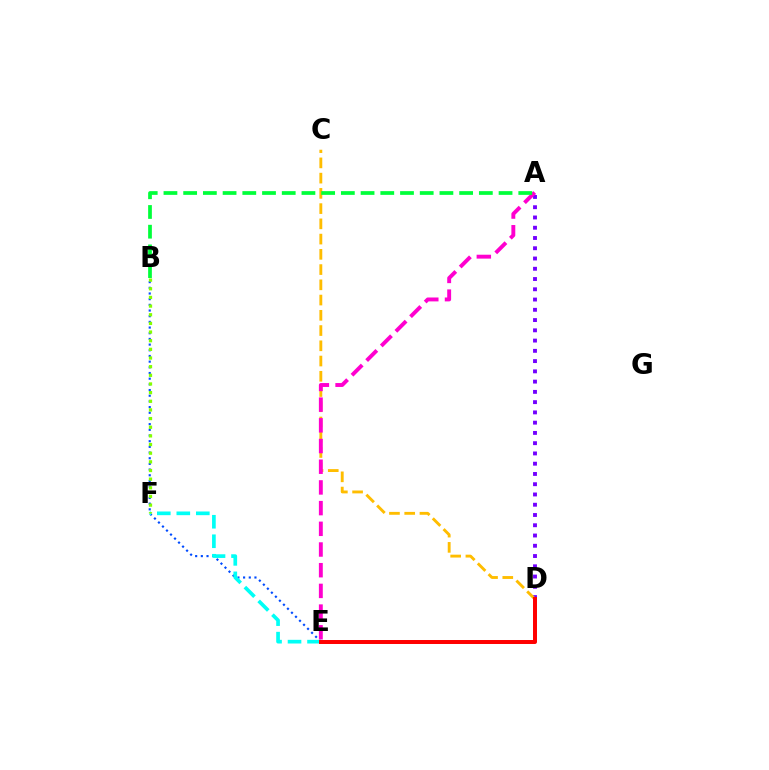{('B', 'E'): [{'color': '#004bff', 'line_style': 'dotted', 'thickness': 1.54}], ('A', 'D'): [{'color': '#7200ff', 'line_style': 'dotted', 'thickness': 2.79}], ('C', 'D'): [{'color': '#ffbd00', 'line_style': 'dashed', 'thickness': 2.07}], ('A', 'E'): [{'color': '#ff00cf', 'line_style': 'dashed', 'thickness': 2.81}], ('E', 'F'): [{'color': '#00fff6', 'line_style': 'dashed', 'thickness': 2.65}], ('B', 'F'): [{'color': '#84ff00', 'line_style': 'dotted', 'thickness': 2.35}], ('A', 'B'): [{'color': '#00ff39', 'line_style': 'dashed', 'thickness': 2.68}], ('D', 'E'): [{'color': '#ff0000', 'line_style': 'solid', 'thickness': 2.86}]}